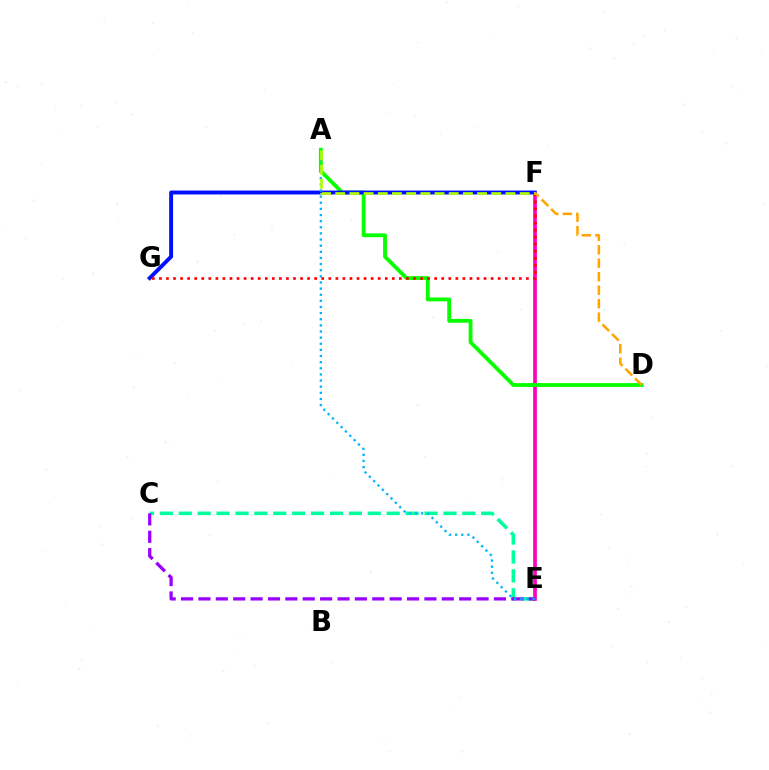{('C', 'E'): [{'color': '#00ff9d', 'line_style': 'dashed', 'thickness': 2.57}, {'color': '#9b00ff', 'line_style': 'dashed', 'thickness': 2.36}], ('E', 'F'): [{'color': '#ff00bd', 'line_style': 'solid', 'thickness': 2.66}], ('A', 'D'): [{'color': '#08ff00', 'line_style': 'solid', 'thickness': 2.75}], ('F', 'G'): [{'color': '#0010ff', 'line_style': 'solid', 'thickness': 2.81}, {'color': '#ff0000', 'line_style': 'dotted', 'thickness': 1.92}], ('A', 'E'): [{'color': '#00b5ff', 'line_style': 'dotted', 'thickness': 1.67}], ('A', 'F'): [{'color': '#b3ff00', 'line_style': 'dashed', 'thickness': 1.93}], ('D', 'F'): [{'color': '#ffa500', 'line_style': 'dashed', 'thickness': 1.83}]}